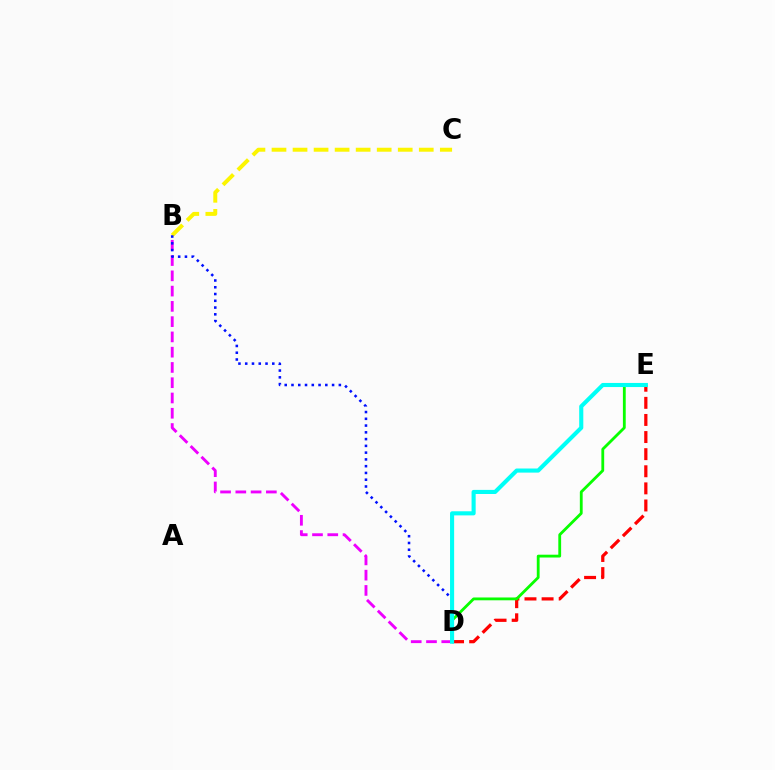{('B', 'C'): [{'color': '#fcf500', 'line_style': 'dashed', 'thickness': 2.86}], ('D', 'E'): [{'color': '#ff0000', 'line_style': 'dashed', 'thickness': 2.32}, {'color': '#08ff00', 'line_style': 'solid', 'thickness': 2.03}, {'color': '#00fff6', 'line_style': 'solid', 'thickness': 2.95}], ('B', 'D'): [{'color': '#ee00ff', 'line_style': 'dashed', 'thickness': 2.07}, {'color': '#0010ff', 'line_style': 'dotted', 'thickness': 1.84}]}